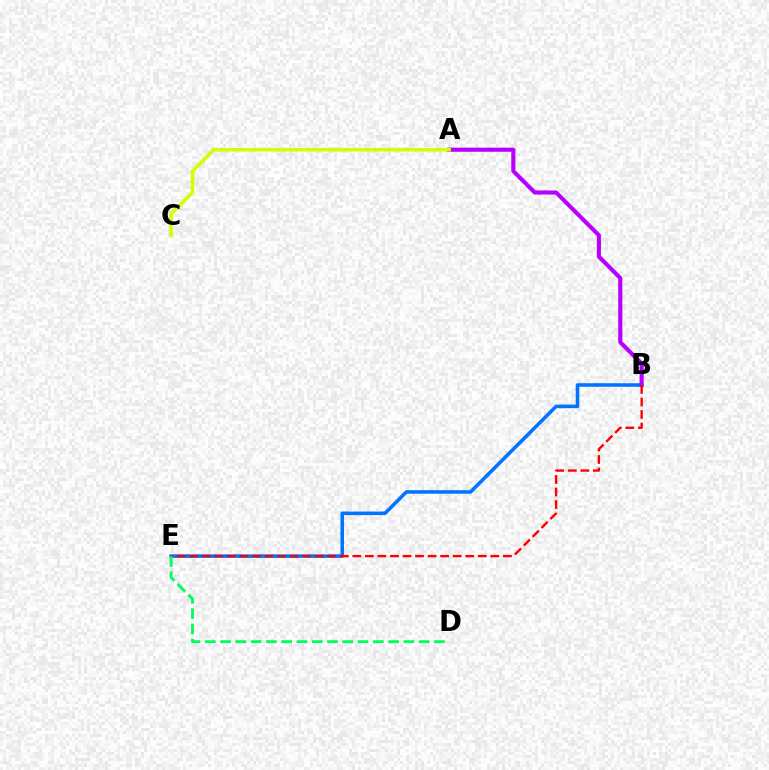{('B', 'E'): [{'color': '#0074ff', 'line_style': 'solid', 'thickness': 2.56}, {'color': '#ff0000', 'line_style': 'dashed', 'thickness': 1.7}], ('A', 'B'): [{'color': '#b900ff', 'line_style': 'solid', 'thickness': 2.96}], ('A', 'C'): [{'color': '#d1ff00', 'line_style': 'solid', 'thickness': 2.54}], ('D', 'E'): [{'color': '#00ff5c', 'line_style': 'dashed', 'thickness': 2.07}]}